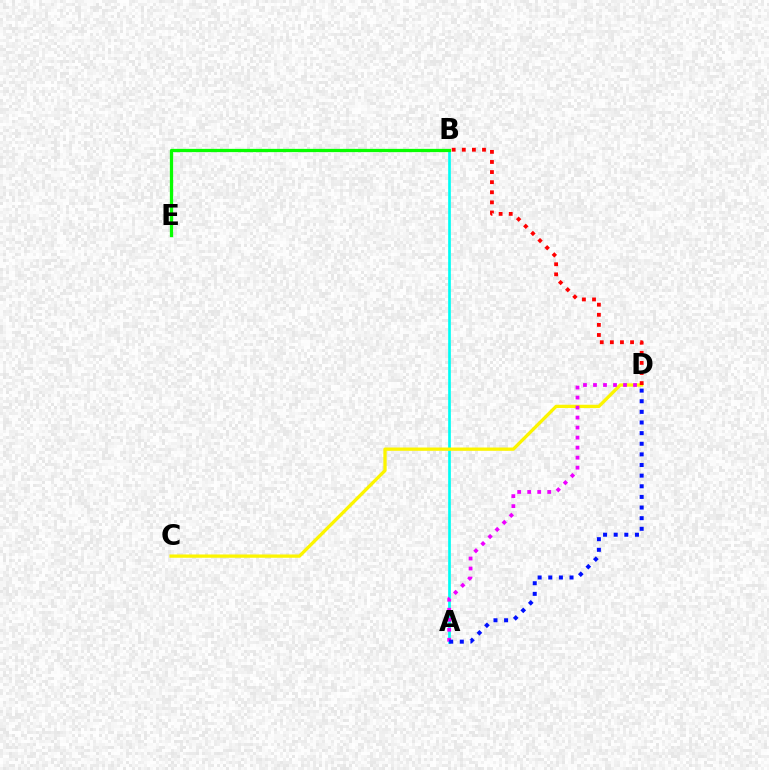{('A', 'B'): [{'color': '#00fff6', 'line_style': 'solid', 'thickness': 1.93}], ('B', 'E'): [{'color': '#08ff00', 'line_style': 'solid', 'thickness': 2.35}], ('C', 'D'): [{'color': '#fcf500', 'line_style': 'solid', 'thickness': 2.37}], ('A', 'D'): [{'color': '#ee00ff', 'line_style': 'dotted', 'thickness': 2.72}, {'color': '#0010ff', 'line_style': 'dotted', 'thickness': 2.89}], ('B', 'D'): [{'color': '#ff0000', 'line_style': 'dotted', 'thickness': 2.74}]}